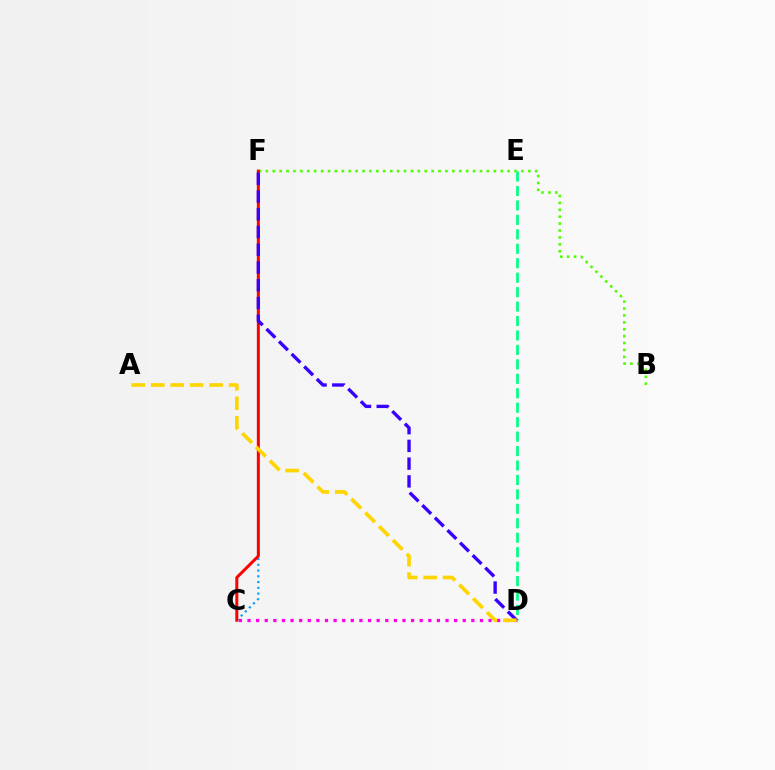{('B', 'F'): [{'color': '#4fff00', 'line_style': 'dotted', 'thickness': 1.88}], ('C', 'D'): [{'color': '#ff00ed', 'line_style': 'dotted', 'thickness': 2.34}], ('C', 'F'): [{'color': '#009eff', 'line_style': 'dotted', 'thickness': 1.56}, {'color': '#ff0000', 'line_style': 'solid', 'thickness': 2.16}], ('D', 'E'): [{'color': '#00ff86', 'line_style': 'dashed', 'thickness': 1.96}], ('D', 'F'): [{'color': '#3700ff', 'line_style': 'dashed', 'thickness': 2.41}], ('A', 'D'): [{'color': '#ffd500', 'line_style': 'dashed', 'thickness': 2.65}]}